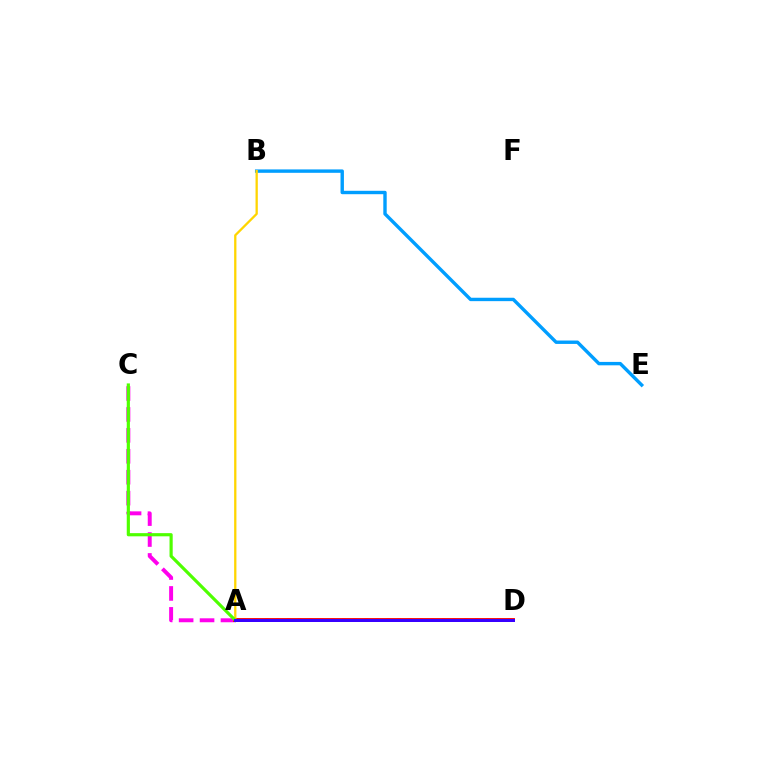{('A', 'C'): [{'color': '#ff00ed', 'line_style': 'dashed', 'thickness': 2.84}, {'color': '#4fff00', 'line_style': 'solid', 'thickness': 2.28}], ('A', 'D'): [{'color': '#ff0000', 'line_style': 'solid', 'thickness': 2.79}, {'color': '#00ff86', 'line_style': 'dashed', 'thickness': 1.5}, {'color': '#3700ff', 'line_style': 'solid', 'thickness': 2.16}], ('B', 'E'): [{'color': '#009eff', 'line_style': 'solid', 'thickness': 2.45}], ('A', 'B'): [{'color': '#ffd500', 'line_style': 'solid', 'thickness': 1.65}]}